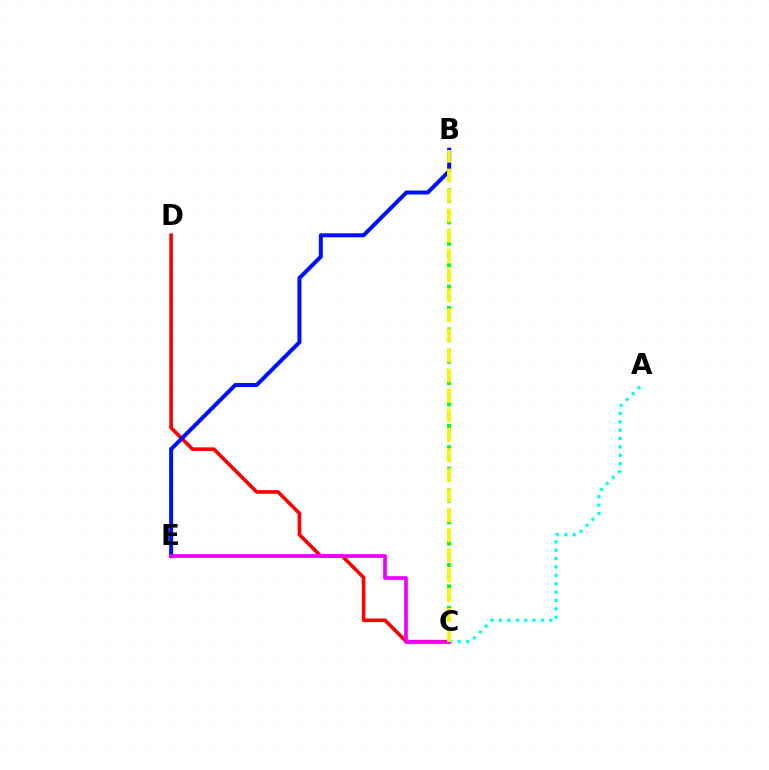{('C', 'D'): [{'color': '#ff0000', 'line_style': 'solid', 'thickness': 2.59}], ('A', 'C'): [{'color': '#00fff6', 'line_style': 'dotted', 'thickness': 2.28}], ('B', 'C'): [{'color': '#08ff00', 'line_style': 'dotted', 'thickness': 2.91}, {'color': '#fcf500', 'line_style': 'dashed', 'thickness': 2.71}], ('B', 'E'): [{'color': '#0010ff', 'line_style': 'solid', 'thickness': 2.88}], ('C', 'E'): [{'color': '#ee00ff', 'line_style': 'solid', 'thickness': 2.64}]}